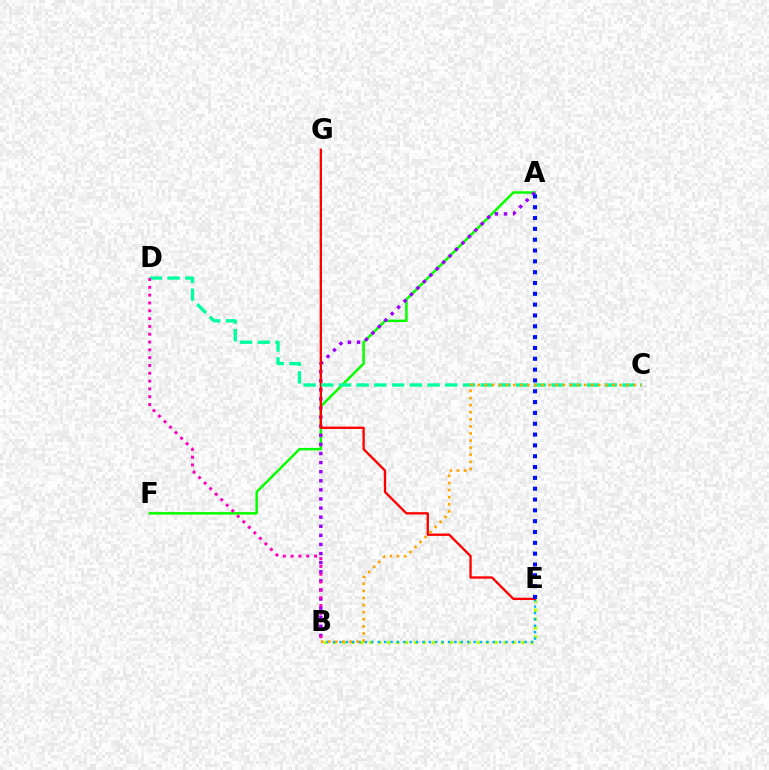{('A', 'F'): [{'color': '#08ff00', 'line_style': 'solid', 'thickness': 1.79}], ('A', 'B'): [{'color': '#9b00ff', 'line_style': 'dotted', 'thickness': 2.47}], ('B', 'E'): [{'color': '#b3ff00', 'line_style': 'dotted', 'thickness': 2.43}, {'color': '#00b5ff', 'line_style': 'dotted', 'thickness': 1.74}], ('E', 'G'): [{'color': '#ff0000', 'line_style': 'solid', 'thickness': 1.67}], ('A', 'E'): [{'color': '#0010ff', 'line_style': 'dotted', 'thickness': 2.94}], ('C', 'D'): [{'color': '#00ff9d', 'line_style': 'dashed', 'thickness': 2.41}], ('B', 'C'): [{'color': '#ffa500', 'line_style': 'dotted', 'thickness': 1.93}], ('B', 'D'): [{'color': '#ff00bd', 'line_style': 'dotted', 'thickness': 2.12}]}